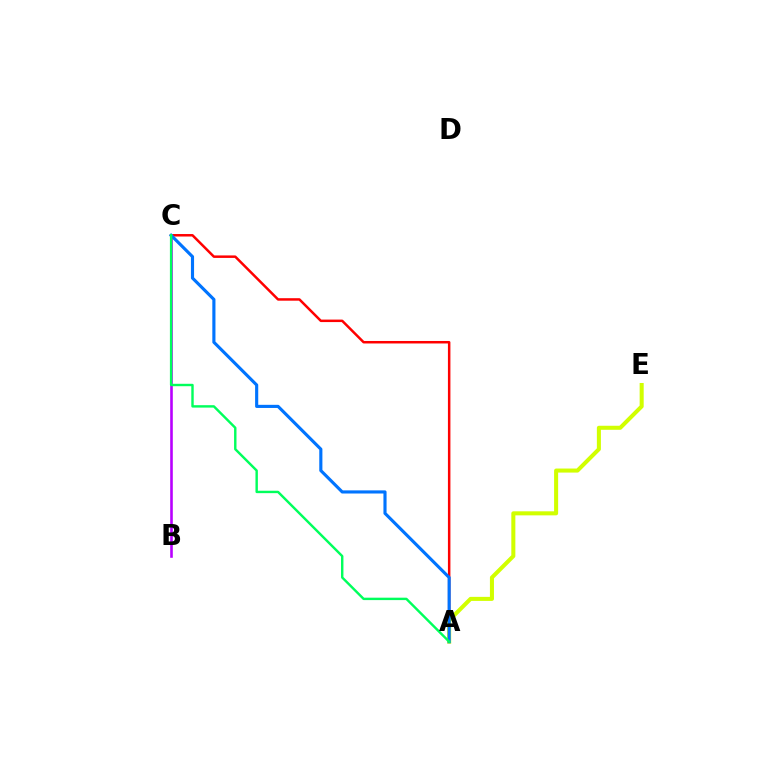{('A', 'C'): [{'color': '#ff0000', 'line_style': 'solid', 'thickness': 1.79}, {'color': '#0074ff', 'line_style': 'solid', 'thickness': 2.26}, {'color': '#00ff5c', 'line_style': 'solid', 'thickness': 1.74}], ('B', 'C'): [{'color': '#b900ff', 'line_style': 'solid', 'thickness': 1.87}], ('A', 'E'): [{'color': '#d1ff00', 'line_style': 'solid', 'thickness': 2.91}]}